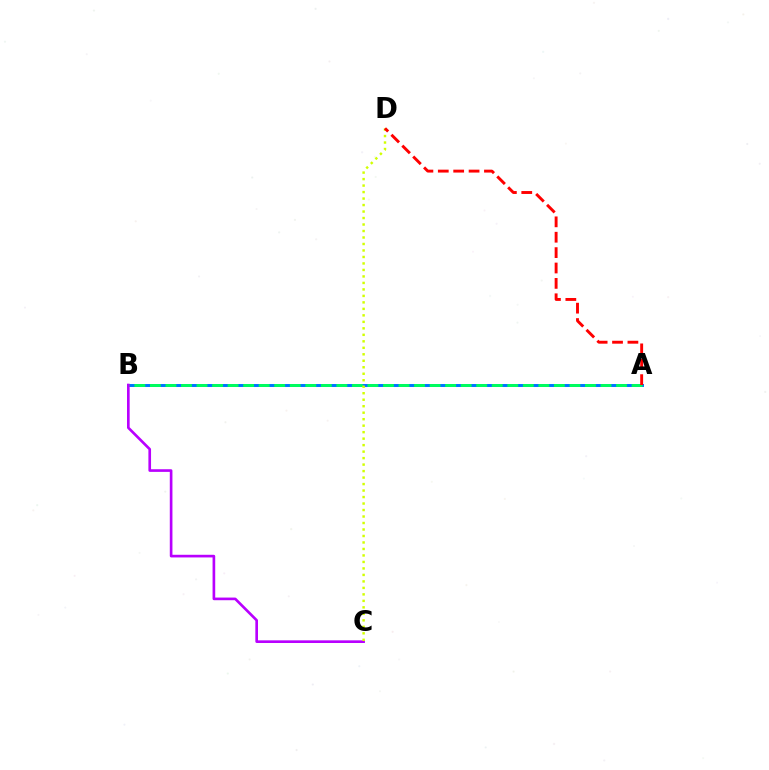{('A', 'B'): [{'color': '#0074ff', 'line_style': 'solid', 'thickness': 2.13}, {'color': '#00ff5c', 'line_style': 'dashed', 'thickness': 2.11}], ('B', 'C'): [{'color': '#b900ff', 'line_style': 'solid', 'thickness': 1.91}], ('C', 'D'): [{'color': '#d1ff00', 'line_style': 'dotted', 'thickness': 1.76}], ('A', 'D'): [{'color': '#ff0000', 'line_style': 'dashed', 'thickness': 2.09}]}